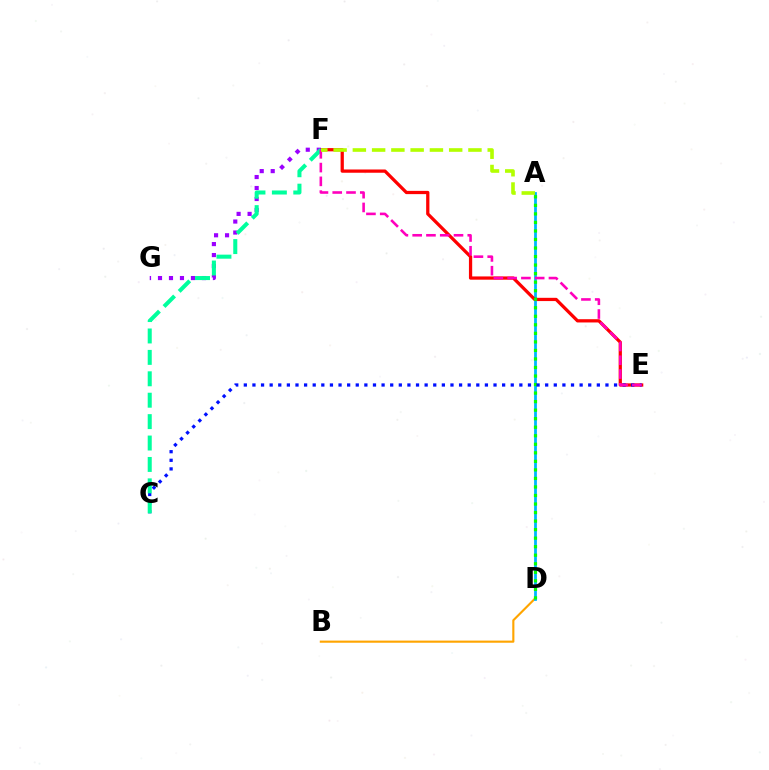{('B', 'D'): [{'color': '#ffa500', 'line_style': 'solid', 'thickness': 1.54}], ('A', 'D'): [{'color': '#00b5ff', 'line_style': 'solid', 'thickness': 2.01}, {'color': '#08ff00', 'line_style': 'dotted', 'thickness': 2.32}], ('E', 'F'): [{'color': '#ff0000', 'line_style': 'solid', 'thickness': 2.34}, {'color': '#ff00bd', 'line_style': 'dashed', 'thickness': 1.87}], ('F', 'G'): [{'color': '#9b00ff', 'line_style': 'dotted', 'thickness': 2.98}], ('C', 'E'): [{'color': '#0010ff', 'line_style': 'dotted', 'thickness': 2.34}], ('C', 'F'): [{'color': '#00ff9d', 'line_style': 'dashed', 'thickness': 2.91}], ('A', 'F'): [{'color': '#b3ff00', 'line_style': 'dashed', 'thickness': 2.62}]}